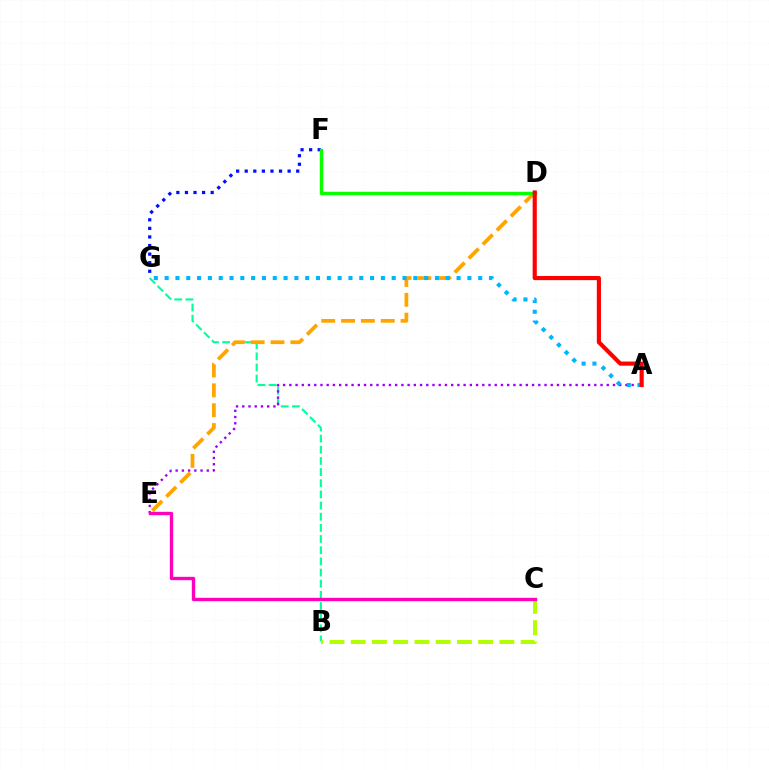{('B', 'G'): [{'color': '#00ff9d', 'line_style': 'dashed', 'thickness': 1.52}], ('F', 'G'): [{'color': '#0010ff', 'line_style': 'dotted', 'thickness': 2.33}], ('B', 'C'): [{'color': '#b3ff00', 'line_style': 'dashed', 'thickness': 2.88}], ('A', 'E'): [{'color': '#9b00ff', 'line_style': 'dotted', 'thickness': 1.69}], ('D', 'E'): [{'color': '#ffa500', 'line_style': 'dashed', 'thickness': 2.7}], ('A', 'G'): [{'color': '#00b5ff', 'line_style': 'dotted', 'thickness': 2.94}], ('C', 'E'): [{'color': '#ff00bd', 'line_style': 'solid', 'thickness': 2.42}], ('D', 'F'): [{'color': '#08ff00', 'line_style': 'solid', 'thickness': 2.46}], ('A', 'D'): [{'color': '#ff0000', 'line_style': 'solid', 'thickness': 2.99}]}